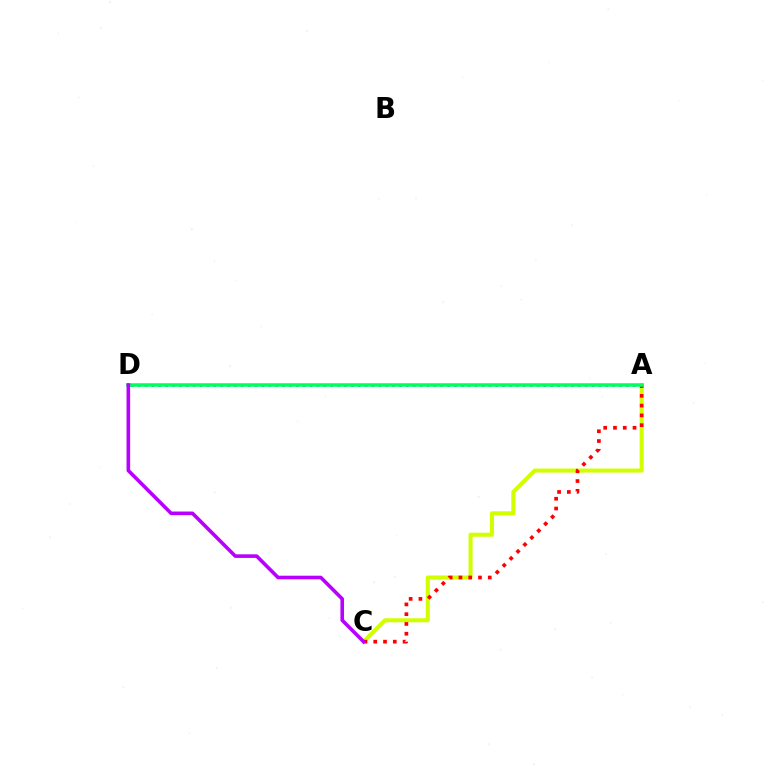{('A', 'C'): [{'color': '#d1ff00', 'line_style': 'solid', 'thickness': 2.92}, {'color': '#ff0000', 'line_style': 'dotted', 'thickness': 2.66}], ('A', 'D'): [{'color': '#0074ff', 'line_style': 'dotted', 'thickness': 1.87}, {'color': '#00ff5c', 'line_style': 'solid', 'thickness': 2.53}], ('C', 'D'): [{'color': '#b900ff', 'line_style': 'solid', 'thickness': 2.59}]}